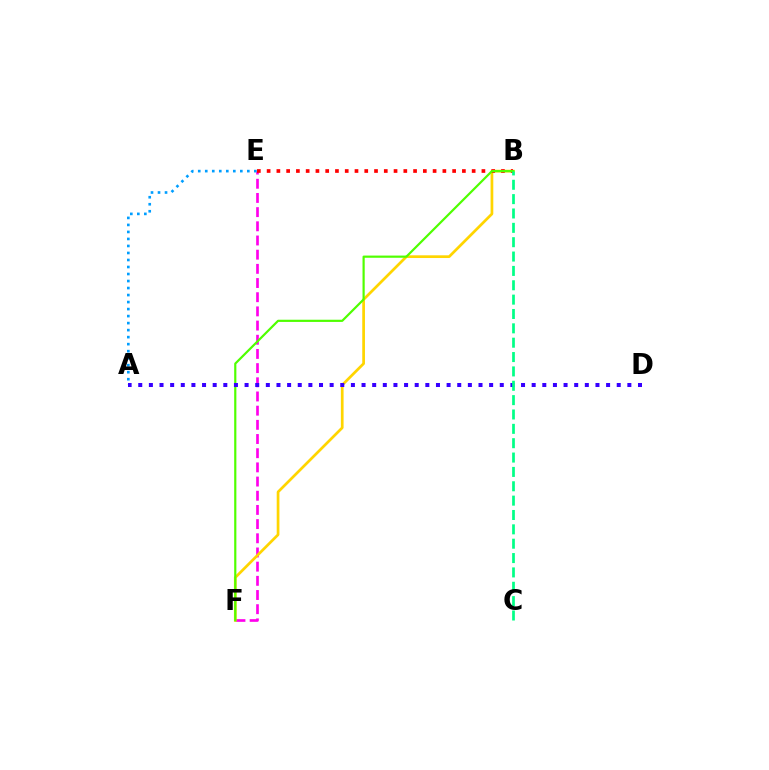{('E', 'F'): [{'color': '#ff00ed', 'line_style': 'dashed', 'thickness': 1.93}], ('B', 'F'): [{'color': '#ffd500', 'line_style': 'solid', 'thickness': 1.96}, {'color': '#4fff00', 'line_style': 'solid', 'thickness': 1.58}], ('A', 'E'): [{'color': '#009eff', 'line_style': 'dotted', 'thickness': 1.91}], ('B', 'E'): [{'color': '#ff0000', 'line_style': 'dotted', 'thickness': 2.65}], ('A', 'D'): [{'color': '#3700ff', 'line_style': 'dotted', 'thickness': 2.89}], ('B', 'C'): [{'color': '#00ff86', 'line_style': 'dashed', 'thickness': 1.95}]}